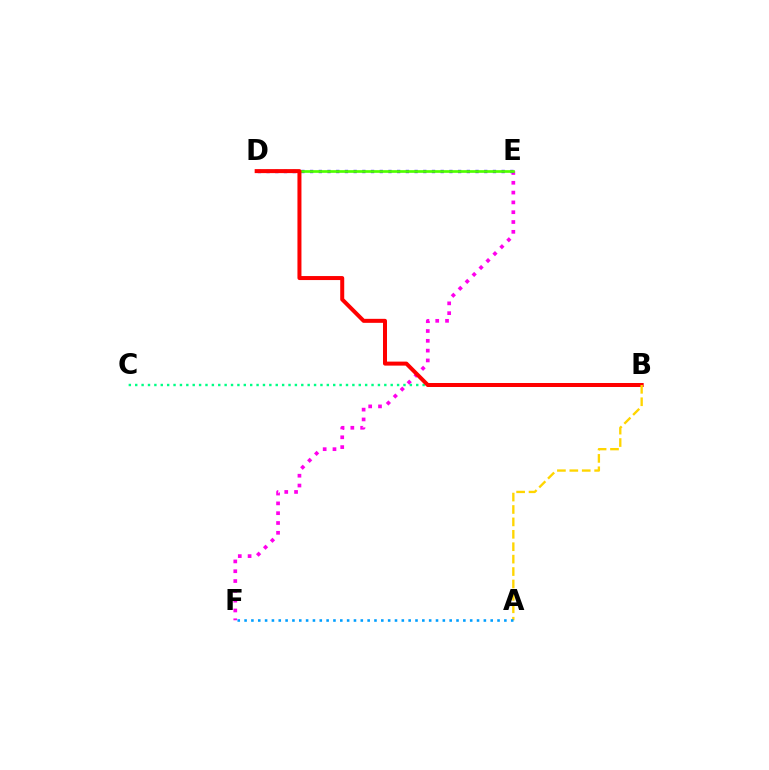{('B', 'C'): [{'color': '#00ff86', 'line_style': 'dotted', 'thickness': 1.74}], ('E', 'F'): [{'color': '#ff00ed', 'line_style': 'dotted', 'thickness': 2.67}], ('D', 'E'): [{'color': '#3700ff', 'line_style': 'dotted', 'thickness': 2.37}, {'color': '#4fff00', 'line_style': 'solid', 'thickness': 1.94}], ('B', 'D'): [{'color': '#ff0000', 'line_style': 'solid', 'thickness': 2.88}], ('A', 'B'): [{'color': '#ffd500', 'line_style': 'dashed', 'thickness': 1.69}], ('A', 'F'): [{'color': '#009eff', 'line_style': 'dotted', 'thickness': 1.86}]}